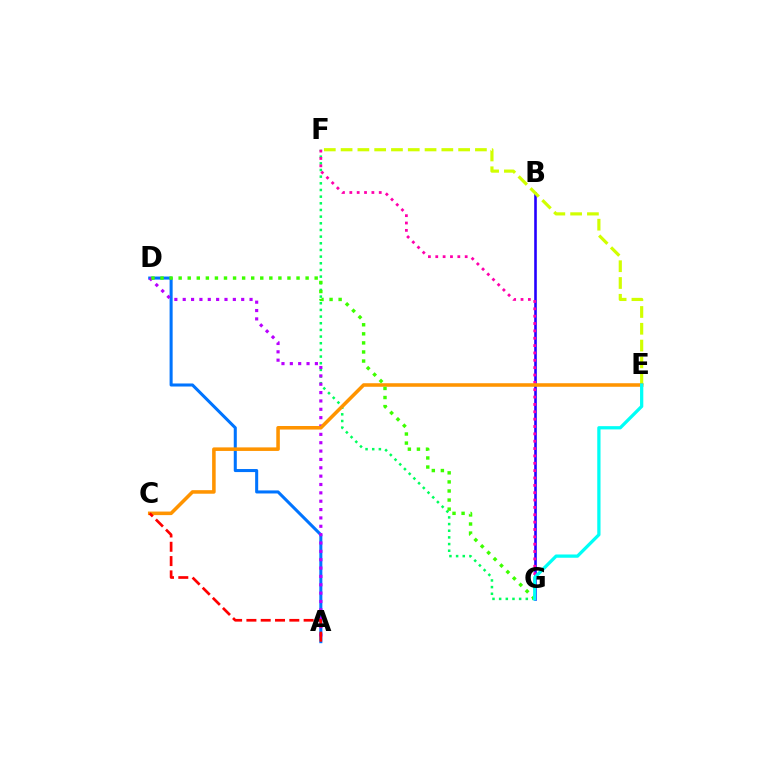{('A', 'D'): [{'color': '#0074ff', 'line_style': 'solid', 'thickness': 2.19}, {'color': '#b900ff', 'line_style': 'dotted', 'thickness': 2.27}], ('B', 'G'): [{'color': '#2500ff', 'line_style': 'solid', 'thickness': 1.88}], ('F', 'G'): [{'color': '#00ff5c', 'line_style': 'dotted', 'thickness': 1.81}, {'color': '#ff00ac', 'line_style': 'dotted', 'thickness': 2.0}], ('E', 'F'): [{'color': '#d1ff00', 'line_style': 'dashed', 'thickness': 2.28}], ('C', 'E'): [{'color': '#ff9400', 'line_style': 'solid', 'thickness': 2.55}], ('A', 'C'): [{'color': '#ff0000', 'line_style': 'dashed', 'thickness': 1.94}], ('D', 'G'): [{'color': '#3dff00', 'line_style': 'dotted', 'thickness': 2.46}], ('E', 'G'): [{'color': '#00fff6', 'line_style': 'solid', 'thickness': 2.35}]}